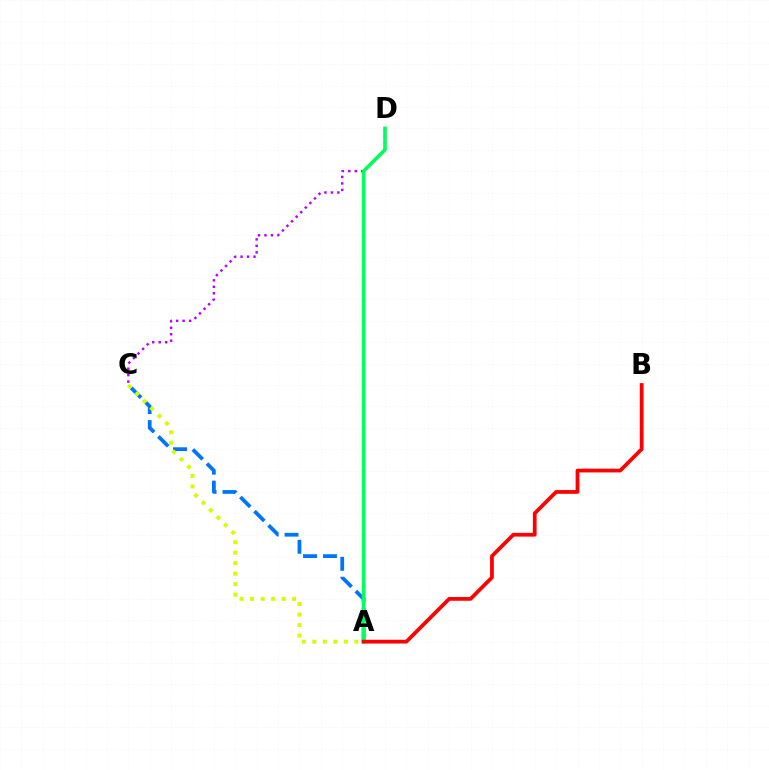{('A', 'C'): [{'color': '#0074ff', 'line_style': 'dashed', 'thickness': 2.71}, {'color': '#d1ff00', 'line_style': 'dotted', 'thickness': 2.85}], ('C', 'D'): [{'color': '#b900ff', 'line_style': 'dotted', 'thickness': 1.76}], ('A', 'D'): [{'color': '#00ff5c', 'line_style': 'solid', 'thickness': 2.61}], ('A', 'B'): [{'color': '#ff0000', 'line_style': 'solid', 'thickness': 2.71}]}